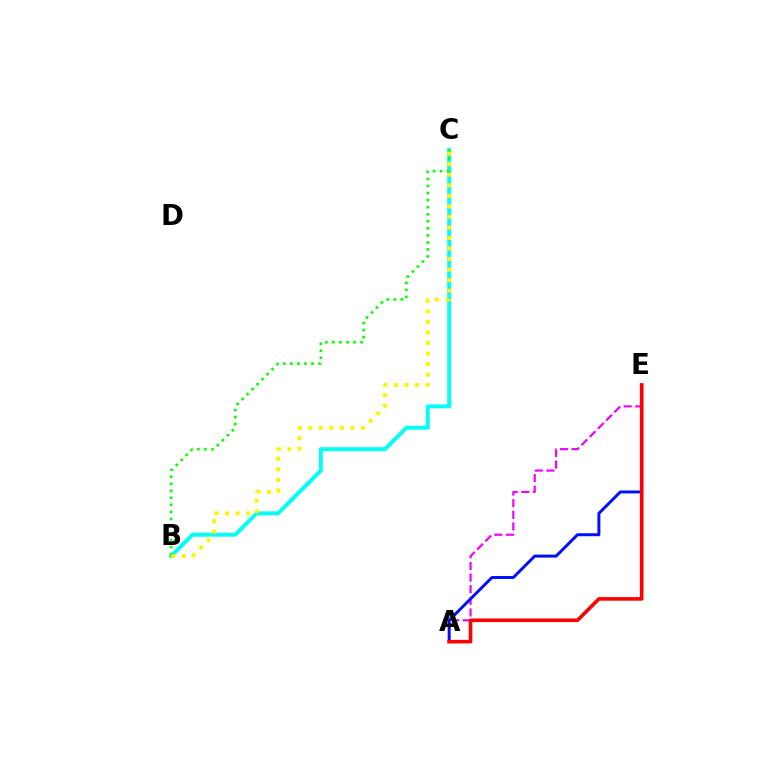{('A', 'E'): [{'color': '#ee00ff', 'line_style': 'dashed', 'thickness': 1.58}, {'color': '#0010ff', 'line_style': 'solid', 'thickness': 2.14}, {'color': '#ff0000', 'line_style': 'solid', 'thickness': 2.6}], ('B', 'C'): [{'color': '#00fff6', 'line_style': 'solid', 'thickness': 2.84}, {'color': '#08ff00', 'line_style': 'dotted', 'thickness': 1.91}, {'color': '#fcf500', 'line_style': 'dotted', 'thickness': 2.86}]}